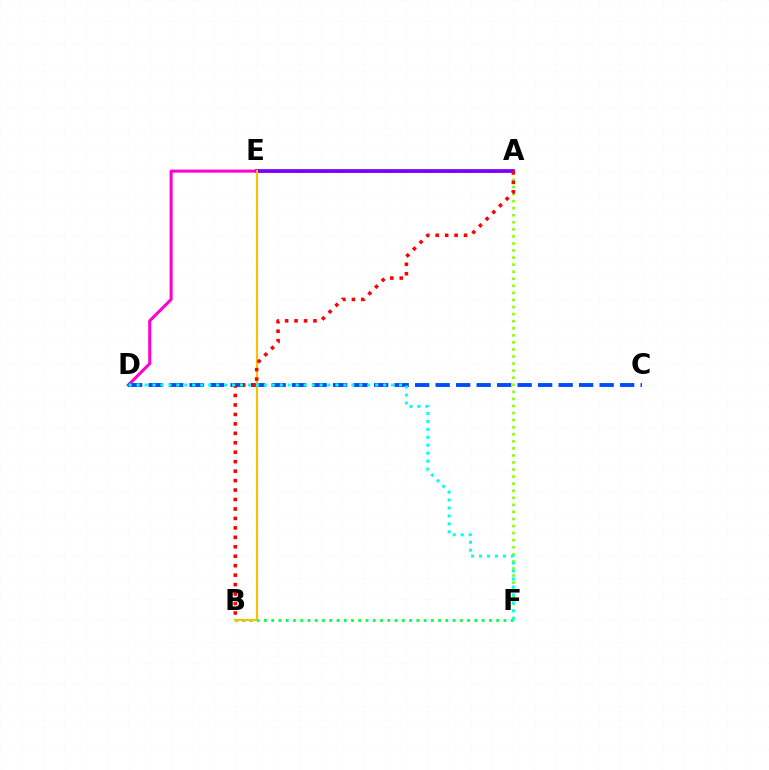{('A', 'D'): [{'color': '#ff00cf', 'line_style': 'solid', 'thickness': 2.2}], ('C', 'D'): [{'color': '#004bff', 'line_style': 'dashed', 'thickness': 2.78}], ('B', 'F'): [{'color': '#00ff39', 'line_style': 'dotted', 'thickness': 1.97}], ('A', 'E'): [{'color': '#7200ff', 'line_style': 'solid', 'thickness': 2.54}], ('A', 'F'): [{'color': '#84ff00', 'line_style': 'dotted', 'thickness': 1.92}], ('B', 'E'): [{'color': '#ffbd00', 'line_style': 'solid', 'thickness': 1.55}], ('A', 'B'): [{'color': '#ff0000', 'line_style': 'dotted', 'thickness': 2.57}], ('D', 'F'): [{'color': '#00fff6', 'line_style': 'dotted', 'thickness': 2.16}]}